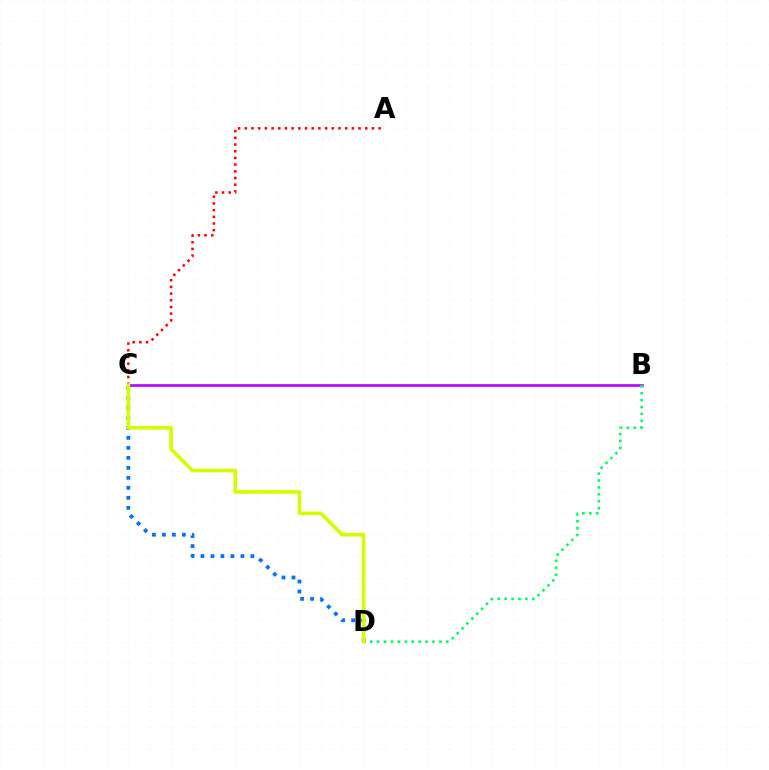{('A', 'C'): [{'color': '#ff0000', 'line_style': 'dotted', 'thickness': 1.82}], ('B', 'C'): [{'color': '#b900ff', 'line_style': 'solid', 'thickness': 1.91}], ('B', 'D'): [{'color': '#00ff5c', 'line_style': 'dotted', 'thickness': 1.88}], ('C', 'D'): [{'color': '#0074ff', 'line_style': 'dotted', 'thickness': 2.71}, {'color': '#d1ff00', 'line_style': 'solid', 'thickness': 2.6}]}